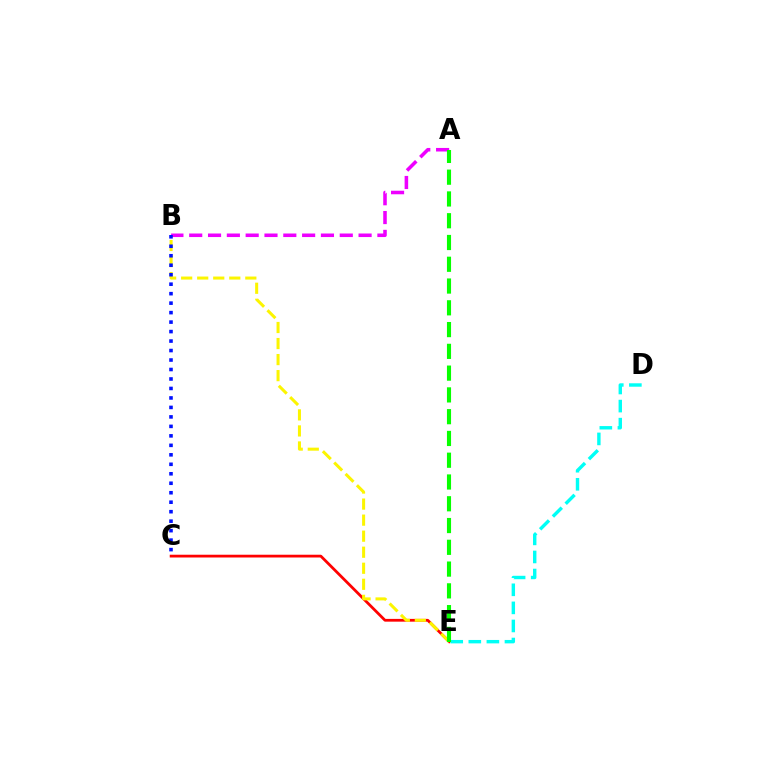{('C', 'E'): [{'color': '#ff0000', 'line_style': 'solid', 'thickness': 1.99}], ('D', 'E'): [{'color': '#00fff6', 'line_style': 'dashed', 'thickness': 2.46}], ('A', 'B'): [{'color': '#ee00ff', 'line_style': 'dashed', 'thickness': 2.56}], ('B', 'E'): [{'color': '#fcf500', 'line_style': 'dashed', 'thickness': 2.18}], ('A', 'E'): [{'color': '#08ff00', 'line_style': 'dashed', 'thickness': 2.96}], ('B', 'C'): [{'color': '#0010ff', 'line_style': 'dotted', 'thickness': 2.58}]}